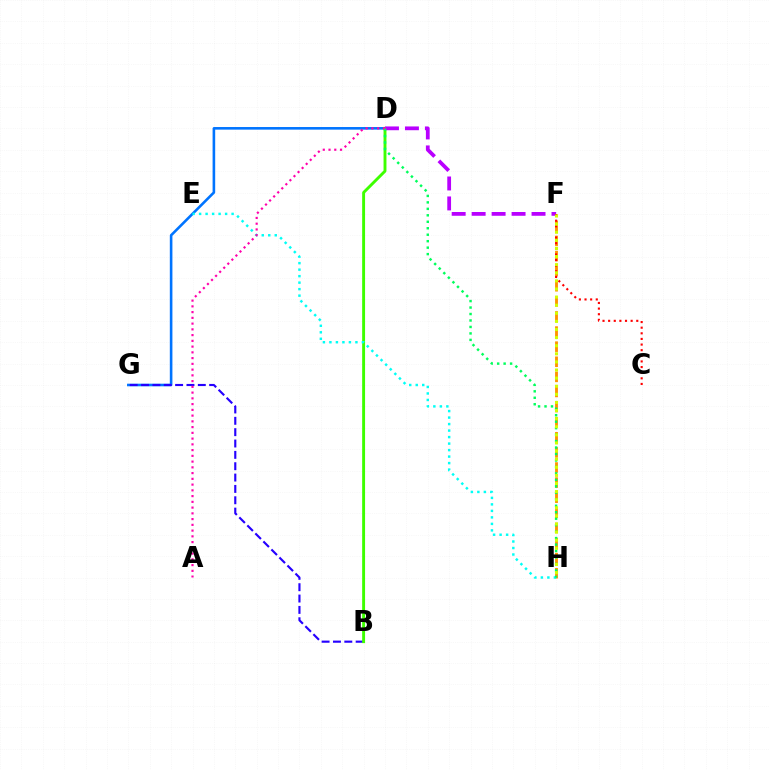{('F', 'H'): [{'color': '#ff9400', 'line_style': 'dashed', 'thickness': 2.05}, {'color': '#d1ff00', 'line_style': 'dotted', 'thickness': 2.2}], ('D', 'G'): [{'color': '#0074ff', 'line_style': 'solid', 'thickness': 1.87}], ('B', 'G'): [{'color': '#2500ff', 'line_style': 'dashed', 'thickness': 1.54}], ('B', 'D'): [{'color': '#3dff00', 'line_style': 'solid', 'thickness': 2.09}], ('E', 'H'): [{'color': '#00fff6', 'line_style': 'dotted', 'thickness': 1.77}], ('D', 'F'): [{'color': '#b900ff', 'line_style': 'dashed', 'thickness': 2.71}], ('D', 'H'): [{'color': '#00ff5c', 'line_style': 'dotted', 'thickness': 1.76}], ('C', 'F'): [{'color': '#ff0000', 'line_style': 'dotted', 'thickness': 1.53}], ('A', 'D'): [{'color': '#ff00ac', 'line_style': 'dotted', 'thickness': 1.56}]}